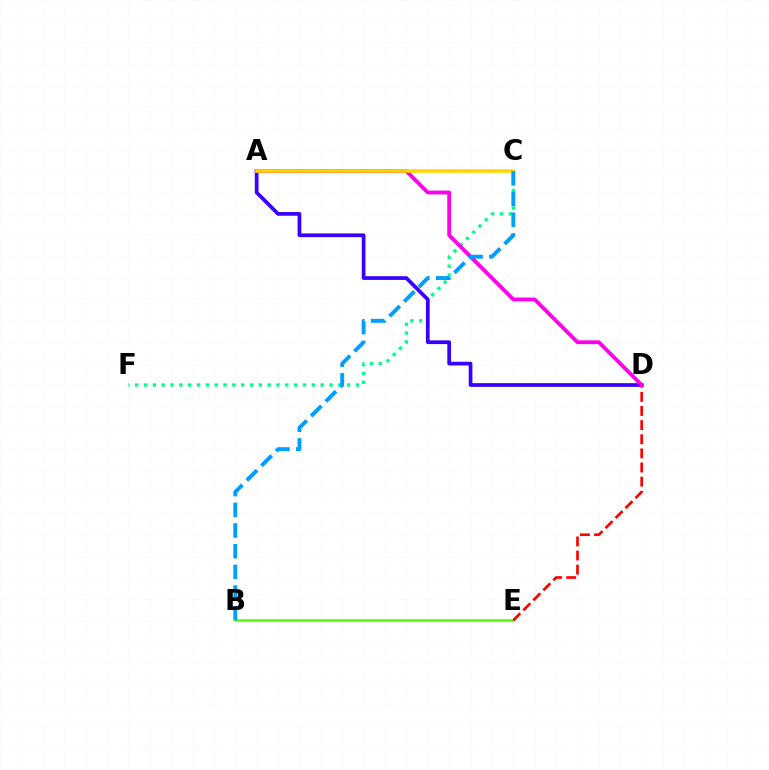{('B', 'E'): [{'color': '#4fff00', 'line_style': 'solid', 'thickness': 1.81}], ('C', 'F'): [{'color': '#00ff86', 'line_style': 'dotted', 'thickness': 2.4}], ('A', 'D'): [{'color': '#3700ff', 'line_style': 'solid', 'thickness': 2.67}, {'color': '#ff00ed', 'line_style': 'solid', 'thickness': 2.74}], ('D', 'E'): [{'color': '#ff0000', 'line_style': 'dashed', 'thickness': 1.92}], ('A', 'C'): [{'color': '#ffd500', 'line_style': 'solid', 'thickness': 2.54}], ('B', 'C'): [{'color': '#009eff', 'line_style': 'dashed', 'thickness': 2.81}]}